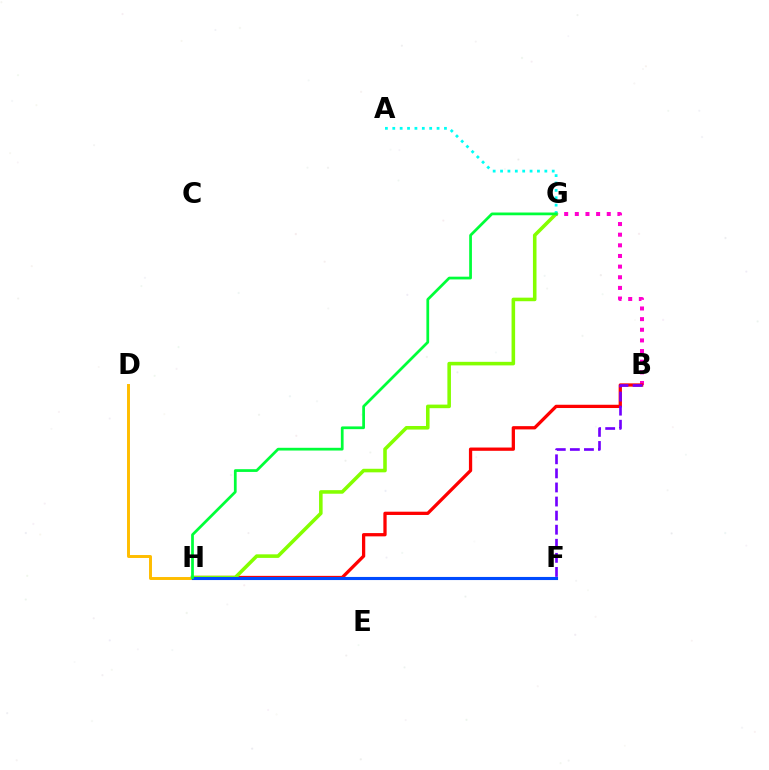{('B', 'G'): [{'color': '#ff00cf', 'line_style': 'dotted', 'thickness': 2.89}], ('B', 'H'): [{'color': '#ff0000', 'line_style': 'solid', 'thickness': 2.36}], ('D', 'H'): [{'color': '#ffbd00', 'line_style': 'solid', 'thickness': 2.12}], ('G', 'H'): [{'color': '#84ff00', 'line_style': 'solid', 'thickness': 2.57}, {'color': '#00ff39', 'line_style': 'solid', 'thickness': 1.98}], ('F', 'H'): [{'color': '#004bff', 'line_style': 'solid', 'thickness': 2.24}], ('A', 'G'): [{'color': '#00fff6', 'line_style': 'dotted', 'thickness': 2.01}], ('B', 'F'): [{'color': '#7200ff', 'line_style': 'dashed', 'thickness': 1.91}]}